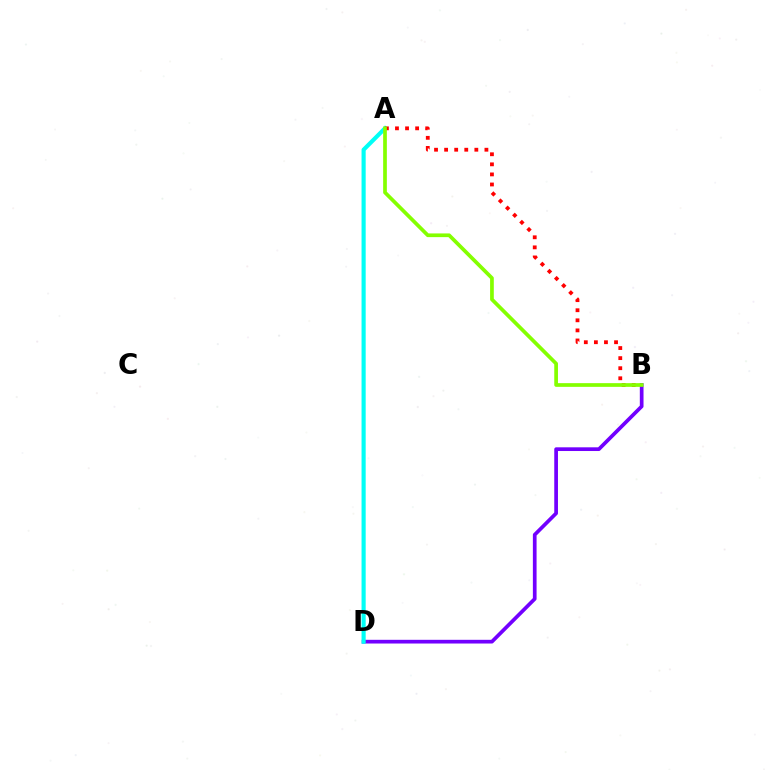{('B', 'D'): [{'color': '#7200ff', 'line_style': 'solid', 'thickness': 2.67}], ('A', 'D'): [{'color': '#00fff6', 'line_style': 'solid', 'thickness': 2.98}], ('A', 'B'): [{'color': '#ff0000', 'line_style': 'dotted', 'thickness': 2.74}, {'color': '#84ff00', 'line_style': 'solid', 'thickness': 2.67}]}